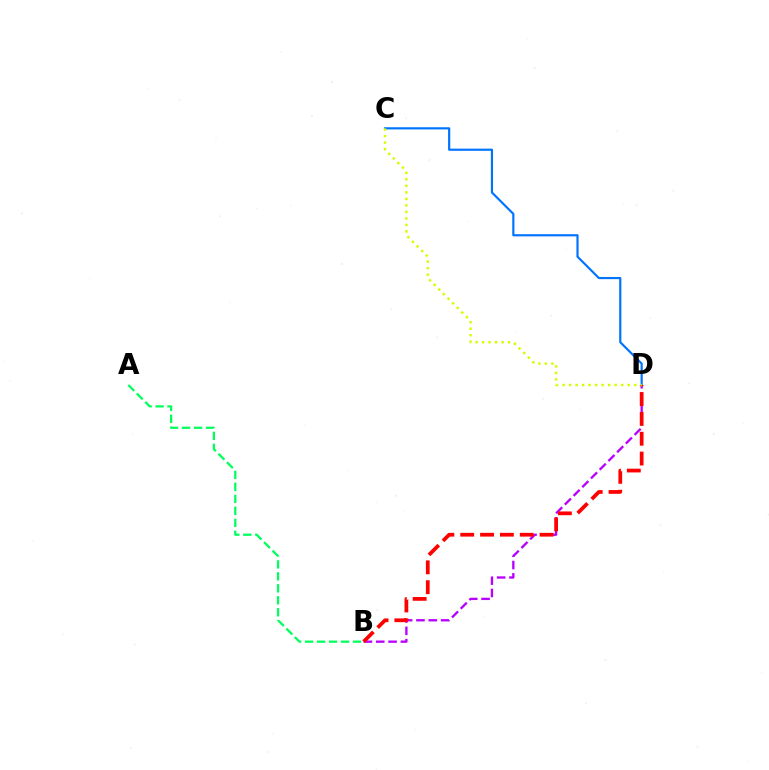{('A', 'B'): [{'color': '#00ff5c', 'line_style': 'dashed', 'thickness': 1.63}], ('B', 'D'): [{'color': '#b900ff', 'line_style': 'dashed', 'thickness': 1.67}, {'color': '#ff0000', 'line_style': 'dashed', 'thickness': 2.7}], ('C', 'D'): [{'color': '#0074ff', 'line_style': 'solid', 'thickness': 1.57}, {'color': '#d1ff00', 'line_style': 'dotted', 'thickness': 1.77}]}